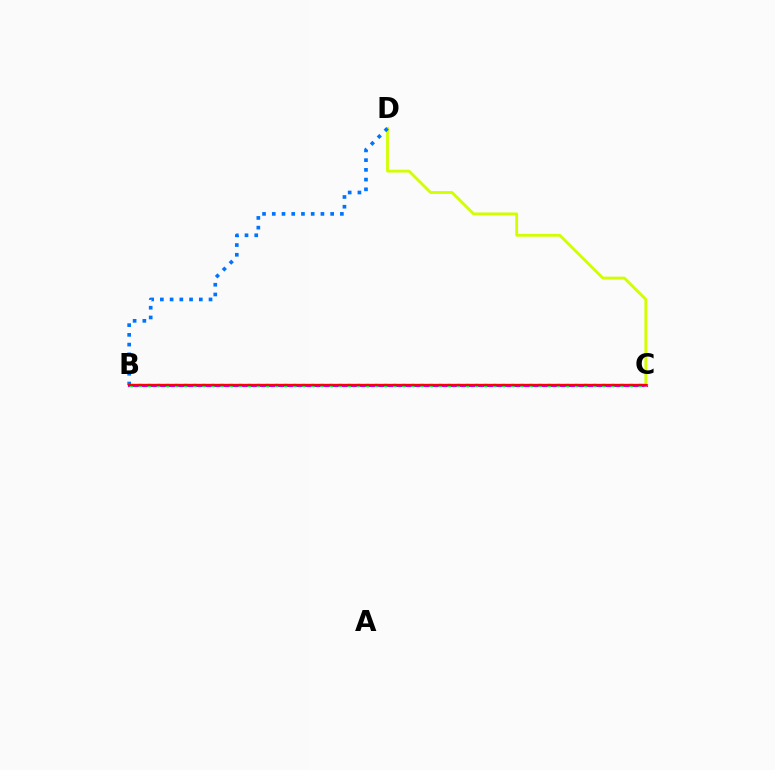{('B', 'C'): [{'color': '#b900ff', 'line_style': 'solid', 'thickness': 2.25}, {'color': '#00ff5c', 'line_style': 'dotted', 'thickness': 2.47}, {'color': '#ff0000', 'line_style': 'solid', 'thickness': 1.62}], ('C', 'D'): [{'color': '#d1ff00', 'line_style': 'solid', 'thickness': 2.05}], ('B', 'D'): [{'color': '#0074ff', 'line_style': 'dotted', 'thickness': 2.64}]}